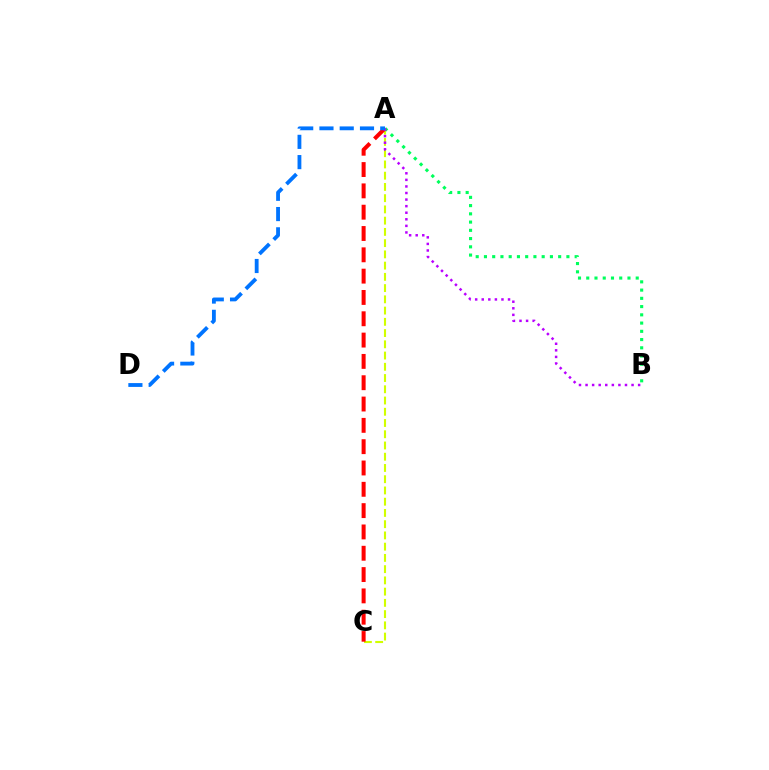{('A', 'C'): [{'color': '#d1ff00', 'line_style': 'dashed', 'thickness': 1.53}, {'color': '#ff0000', 'line_style': 'dashed', 'thickness': 2.9}], ('A', 'B'): [{'color': '#00ff5c', 'line_style': 'dotted', 'thickness': 2.24}, {'color': '#b900ff', 'line_style': 'dotted', 'thickness': 1.79}], ('A', 'D'): [{'color': '#0074ff', 'line_style': 'dashed', 'thickness': 2.75}]}